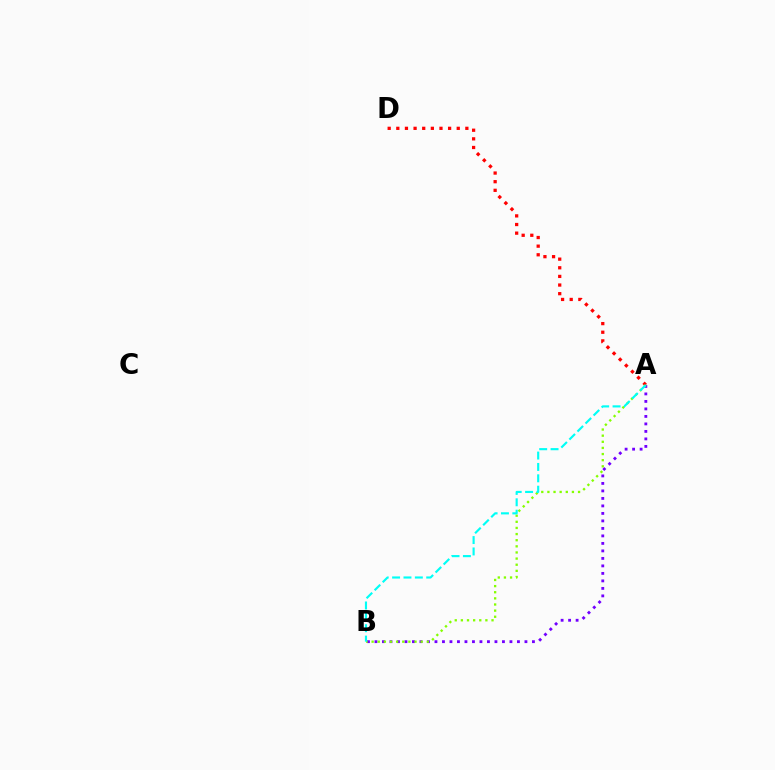{('A', 'B'): [{'color': '#7200ff', 'line_style': 'dotted', 'thickness': 2.04}, {'color': '#84ff00', 'line_style': 'dotted', 'thickness': 1.67}, {'color': '#00fff6', 'line_style': 'dashed', 'thickness': 1.55}], ('A', 'D'): [{'color': '#ff0000', 'line_style': 'dotted', 'thickness': 2.35}]}